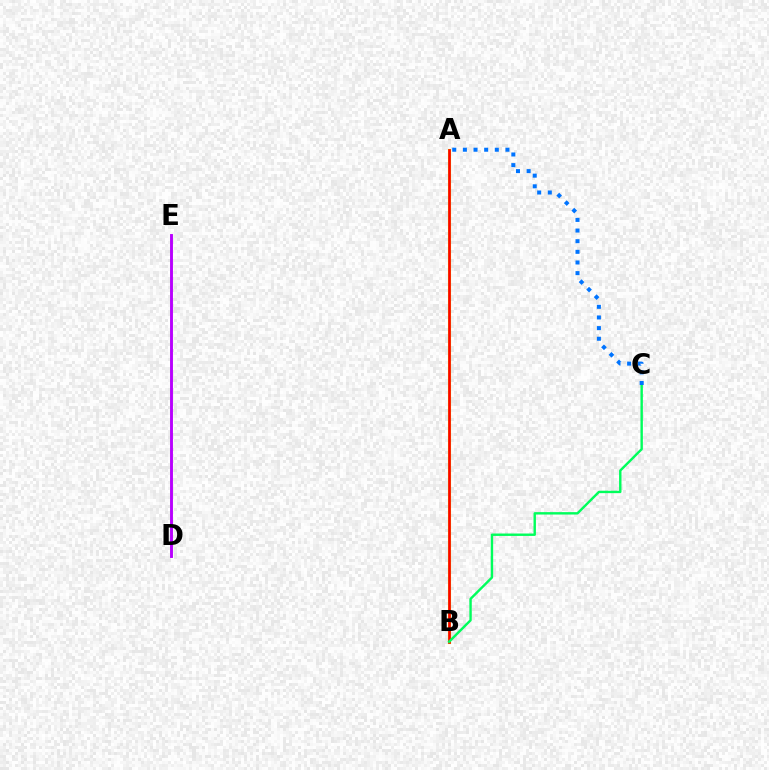{('A', 'B'): [{'color': '#d1ff00', 'line_style': 'solid', 'thickness': 2.23}, {'color': '#ff0000', 'line_style': 'solid', 'thickness': 1.9}], ('B', 'C'): [{'color': '#00ff5c', 'line_style': 'solid', 'thickness': 1.74}], ('A', 'C'): [{'color': '#0074ff', 'line_style': 'dotted', 'thickness': 2.89}], ('D', 'E'): [{'color': '#b900ff', 'line_style': 'solid', 'thickness': 2.09}]}